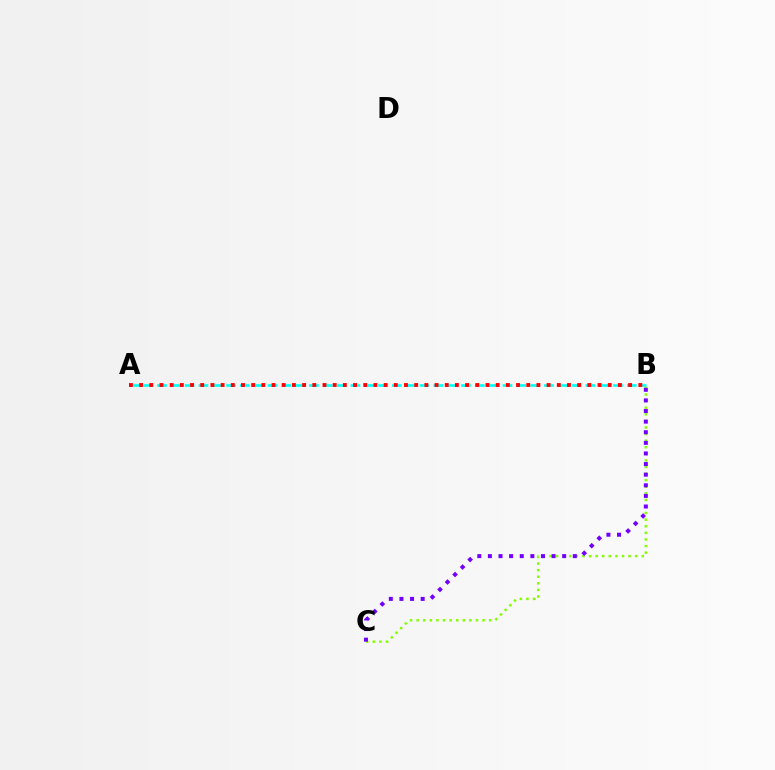{('A', 'B'): [{'color': '#00fff6', 'line_style': 'dashed', 'thickness': 1.88}, {'color': '#ff0000', 'line_style': 'dotted', 'thickness': 2.77}], ('B', 'C'): [{'color': '#84ff00', 'line_style': 'dotted', 'thickness': 1.79}, {'color': '#7200ff', 'line_style': 'dotted', 'thickness': 2.88}]}